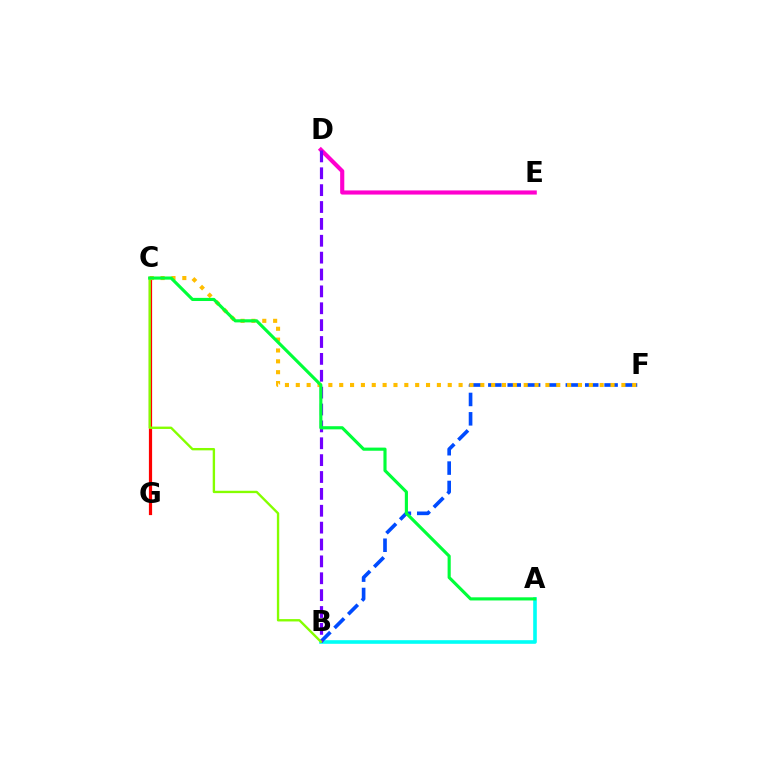{('C', 'G'): [{'color': '#ff0000', 'line_style': 'solid', 'thickness': 2.31}], ('A', 'B'): [{'color': '#00fff6', 'line_style': 'solid', 'thickness': 2.6}], ('B', 'F'): [{'color': '#004bff', 'line_style': 'dashed', 'thickness': 2.63}], ('D', 'E'): [{'color': '#ff00cf', 'line_style': 'solid', 'thickness': 2.98}], ('B', 'D'): [{'color': '#7200ff', 'line_style': 'dashed', 'thickness': 2.29}], ('C', 'F'): [{'color': '#ffbd00', 'line_style': 'dotted', 'thickness': 2.95}], ('B', 'C'): [{'color': '#84ff00', 'line_style': 'solid', 'thickness': 1.7}], ('A', 'C'): [{'color': '#00ff39', 'line_style': 'solid', 'thickness': 2.26}]}